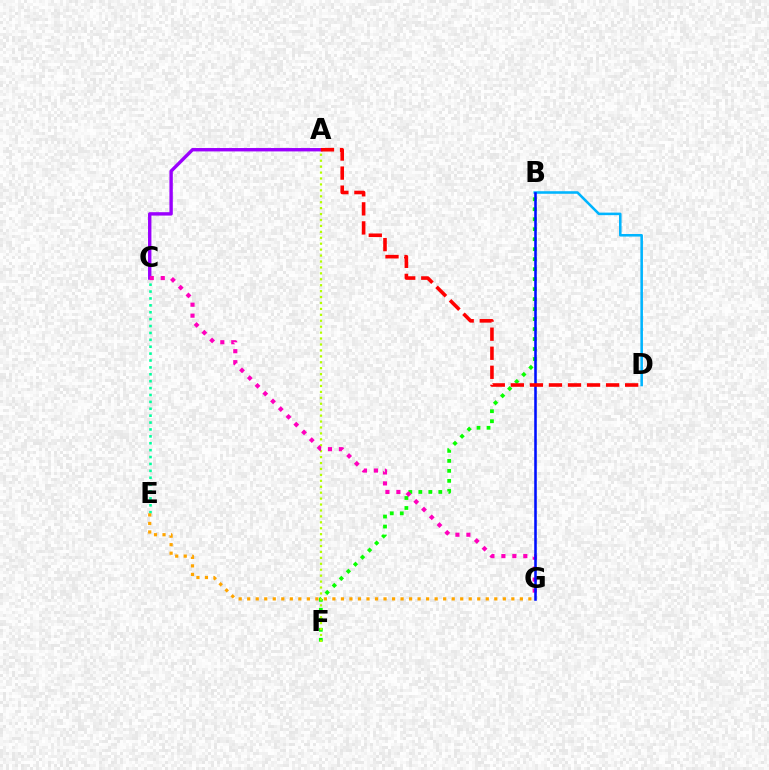{('C', 'E'): [{'color': '#00ff9d', 'line_style': 'dotted', 'thickness': 1.87}], ('B', 'F'): [{'color': '#08ff00', 'line_style': 'dotted', 'thickness': 2.71}], ('A', 'C'): [{'color': '#9b00ff', 'line_style': 'solid', 'thickness': 2.44}], ('A', 'F'): [{'color': '#b3ff00', 'line_style': 'dotted', 'thickness': 1.61}], ('B', 'D'): [{'color': '#00b5ff', 'line_style': 'solid', 'thickness': 1.84}], ('C', 'G'): [{'color': '#ff00bd', 'line_style': 'dotted', 'thickness': 2.98}], ('B', 'G'): [{'color': '#0010ff', 'line_style': 'solid', 'thickness': 1.85}], ('E', 'G'): [{'color': '#ffa500', 'line_style': 'dotted', 'thickness': 2.31}], ('A', 'D'): [{'color': '#ff0000', 'line_style': 'dashed', 'thickness': 2.59}]}